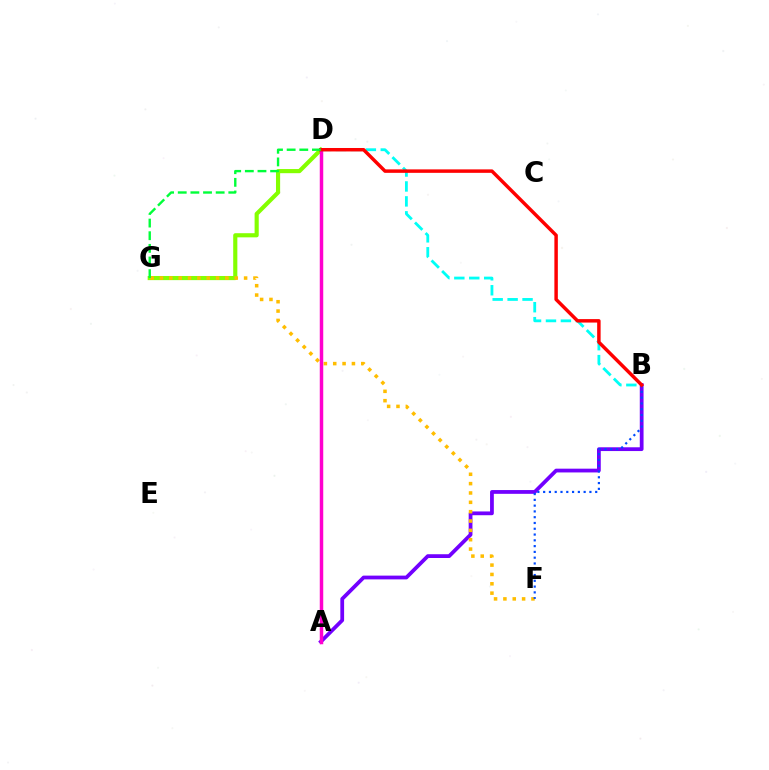{('D', 'G'): [{'color': '#84ff00', 'line_style': 'solid', 'thickness': 2.98}, {'color': '#00ff39', 'line_style': 'dashed', 'thickness': 1.72}], ('A', 'B'): [{'color': '#7200ff', 'line_style': 'solid', 'thickness': 2.71}], ('F', 'G'): [{'color': '#ffbd00', 'line_style': 'dotted', 'thickness': 2.54}], ('A', 'D'): [{'color': '#ff00cf', 'line_style': 'solid', 'thickness': 2.5}], ('B', 'D'): [{'color': '#00fff6', 'line_style': 'dashed', 'thickness': 2.03}, {'color': '#ff0000', 'line_style': 'solid', 'thickness': 2.49}], ('B', 'F'): [{'color': '#004bff', 'line_style': 'dotted', 'thickness': 1.57}]}